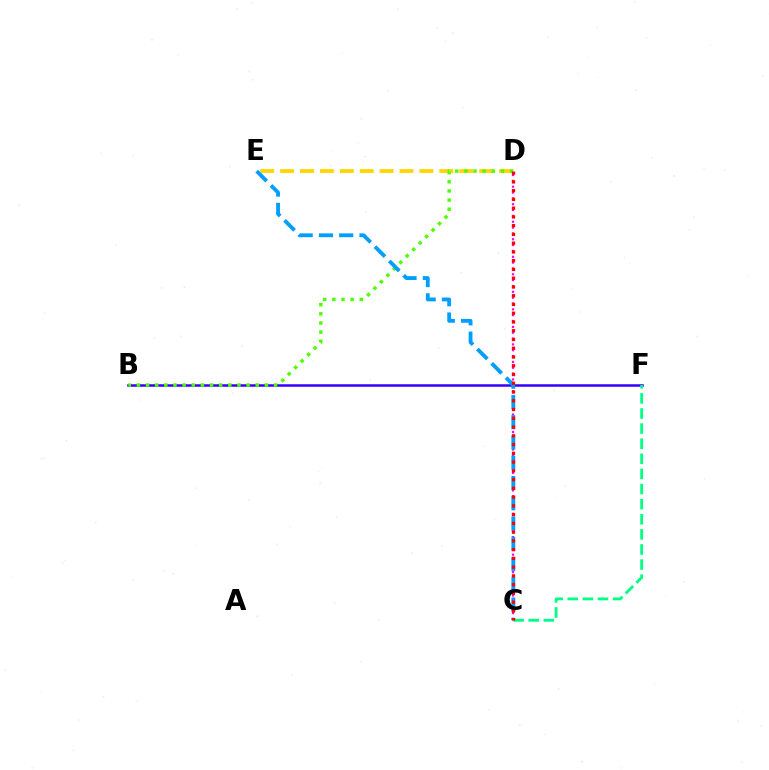{('B', 'F'): [{'color': '#3700ff', 'line_style': 'solid', 'thickness': 1.81}], ('C', 'F'): [{'color': '#00ff86', 'line_style': 'dashed', 'thickness': 2.05}], ('C', 'D'): [{'color': '#ff00ed', 'line_style': 'dotted', 'thickness': 1.59}, {'color': '#ff0000', 'line_style': 'dotted', 'thickness': 2.38}], ('D', 'E'): [{'color': '#ffd500', 'line_style': 'dashed', 'thickness': 2.7}], ('B', 'D'): [{'color': '#4fff00', 'line_style': 'dotted', 'thickness': 2.48}], ('C', 'E'): [{'color': '#009eff', 'line_style': 'dashed', 'thickness': 2.75}]}